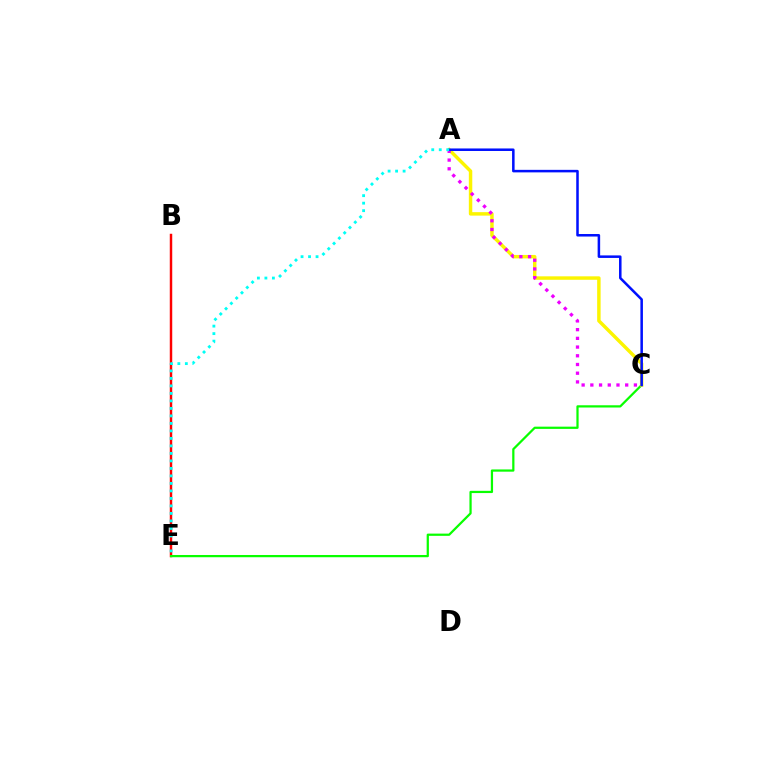{('B', 'E'): [{'color': '#ff0000', 'line_style': 'solid', 'thickness': 1.77}], ('C', 'E'): [{'color': '#08ff00', 'line_style': 'solid', 'thickness': 1.61}], ('A', 'C'): [{'color': '#fcf500', 'line_style': 'solid', 'thickness': 2.49}, {'color': '#ee00ff', 'line_style': 'dotted', 'thickness': 2.37}, {'color': '#0010ff', 'line_style': 'solid', 'thickness': 1.82}], ('A', 'E'): [{'color': '#00fff6', 'line_style': 'dotted', 'thickness': 2.04}]}